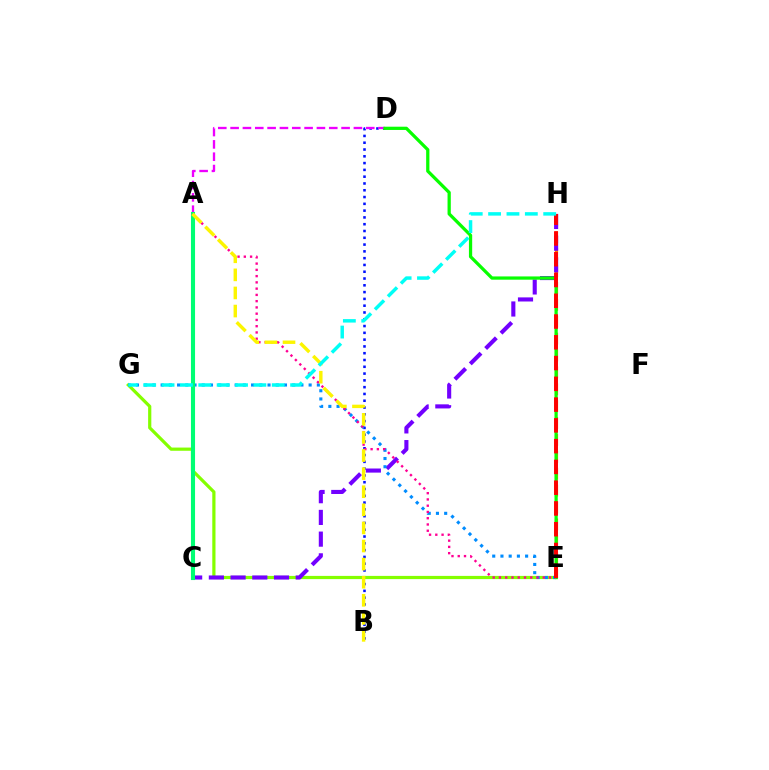{('B', 'D'): [{'color': '#0010ff', 'line_style': 'dotted', 'thickness': 1.84}], ('E', 'G'): [{'color': '#84ff00', 'line_style': 'solid', 'thickness': 2.31}, {'color': '#008cff', 'line_style': 'dotted', 'thickness': 2.23}], ('E', 'H'): [{'color': '#ff7c00', 'line_style': 'dashed', 'thickness': 2.29}, {'color': '#ff0000', 'line_style': 'dashed', 'thickness': 2.82}], ('C', 'H'): [{'color': '#7200ff', 'line_style': 'dashed', 'thickness': 2.95}], ('A', 'D'): [{'color': '#ee00ff', 'line_style': 'dashed', 'thickness': 1.68}], ('D', 'E'): [{'color': '#08ff00', 'line_style': 'solid', 'thickness': 2.34}], ('A', 'C'): [{'color': '#00ff74', 'line_style': 'solid', 'thickness': 2.95}], ('A', 'E'): [{'color': '#ff0094', 'line_style': 'dotted', 'thickness': 1.7}], ('A', 'B'): [{'color': '#fcf500', 'line_style': 'dashed', 'thickness': 2.46}], ('G', 'H'): [{'color': '#00fff6', 'line_style': 'dashed', 'thickness': 2.5}]}